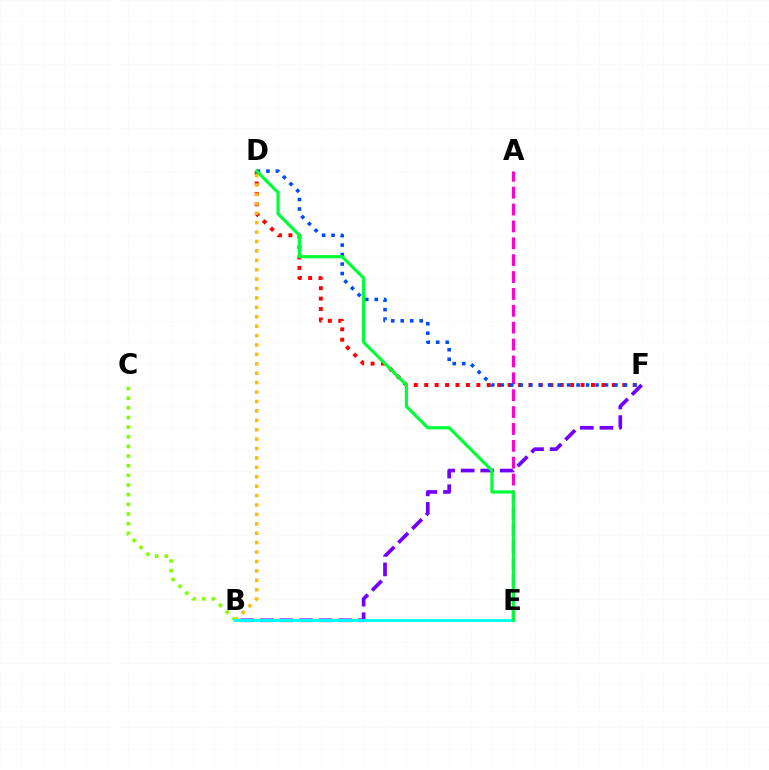{('D', 'F'): [{'color': '#ff0000', 'line_style': 'dotted', 'thickness': 2.83}, {'color': '#004bff', 'line_style': 'dotted', 'thickness': 2.58}], ('B', 'F'): [{'color': '#7200ff', 'line_style': 'dashed', 'thickness': 2.66}], ('B', 'D'): [{'color': '#ffbd00', 'line_style': 'dotted', 'thickness': 2.56}], ('A', 'E'): [{'color': '#ff00cf', 'line_style': 'dashed', 'thickness': 2.29}], ('B', 'C'): [{'color': '#84ff00', 'line_style': 'dotted', 'thickness': 2.62}], ('B', 'E'): [{'color': '#00fff6', 'line_style': 'solid', 'thickness': 2.08}], ('D', 'E'): [{'color': '#00ff39', 'line_style': 'solid', 'thickness': 2.29}]}